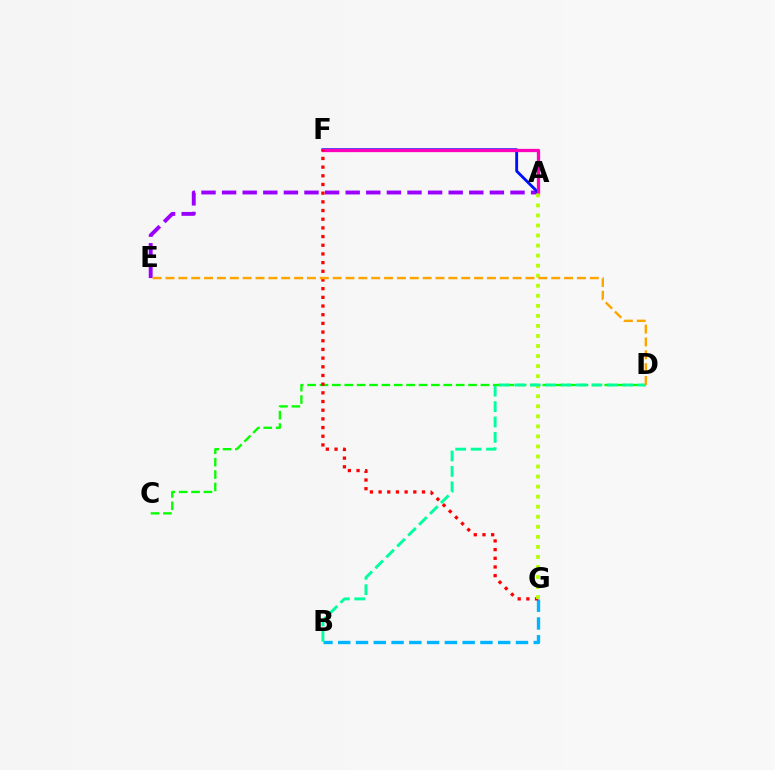{('A', 'E'): [{'color': '#9b00ff', 'line_style': 'dashed', 'thickness': 2.8}], ('A', 'F'): [{'color': '#0010ff', 'line_style': 'solid', 'thickness': 2.06}, {'color': '#ff00bd', 'line_style': 'solid', 'thickness': 2.37}], ('B', 'G'): [{'color': '#00b5ff', 'line_style': 'dashed', 'thickness': 2.41}], ('C', 'D'): [{'color': '#08ff00', 'line_style': 'dashed', 'thickness': 1.68}], ('F', 'G'): [{'color': '#ff0000', 'line_style': 'dotted', 'thickness': 2.36}], ('A', 'G'): [{'color': '#b3ff00', 'line_style': 'dotted', 'thickness': 2.73}], ('B', 'D'): [{'color': '#00ff9d', 'line_style': 'dashed', 'thickness': 2.09}], ('D', 'E'): [{'color': '#ffa500', 'line_style': 'dashed', 'thickness': 1.75}]}